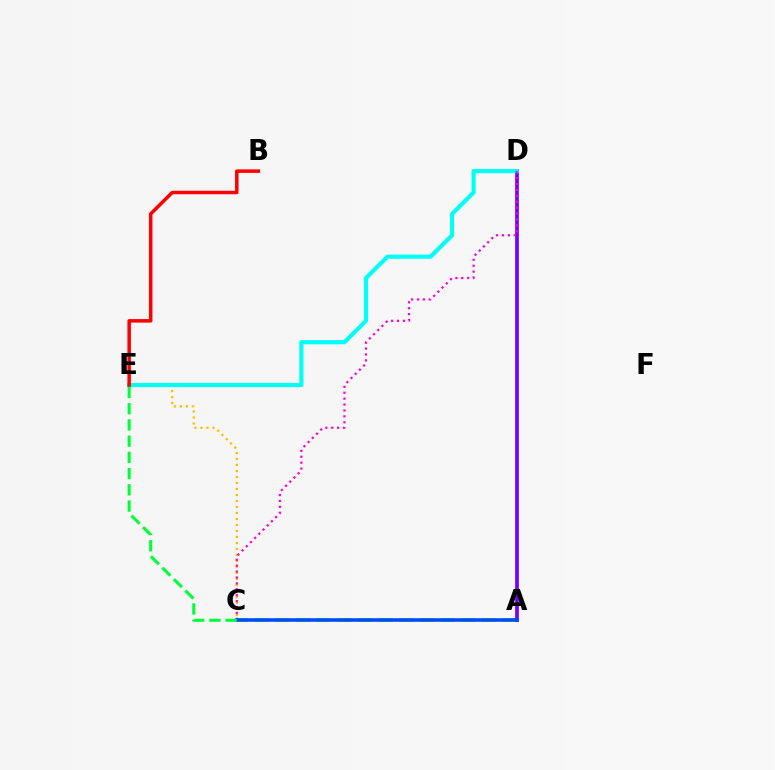{('C', 'E'): [{'color': '#ffbd00', 'line_style': 'dotted', 'thickness': 1.63}, {'color': '#00ff39', 'line_style': 'dashed', 'thickness': 2.2}], ('A', 'C'): [{'color': '#84ff00', 'line_style': 'dashed', 'thickness': 2.81}, {'color': '#004bff', 'line_style': 'solid', 'thickness': 2.58}], ('A', 'D'): [{'color': '#7200ff', 'line_style': 'solid', 'thickness': 2.64}], ('D', 'E'): [{'color': '#00fff6', 'line_style': 'solid', 'thickness': 3.0}], ('C', 'D'): [{'color': '#ff00cf', 'line_style': 'dotted', 'thickness': 1.6}], ('B', 'E'): [{'color': '#ff0000', 'line_style': 'solid', 'thickness': 2.53}]}